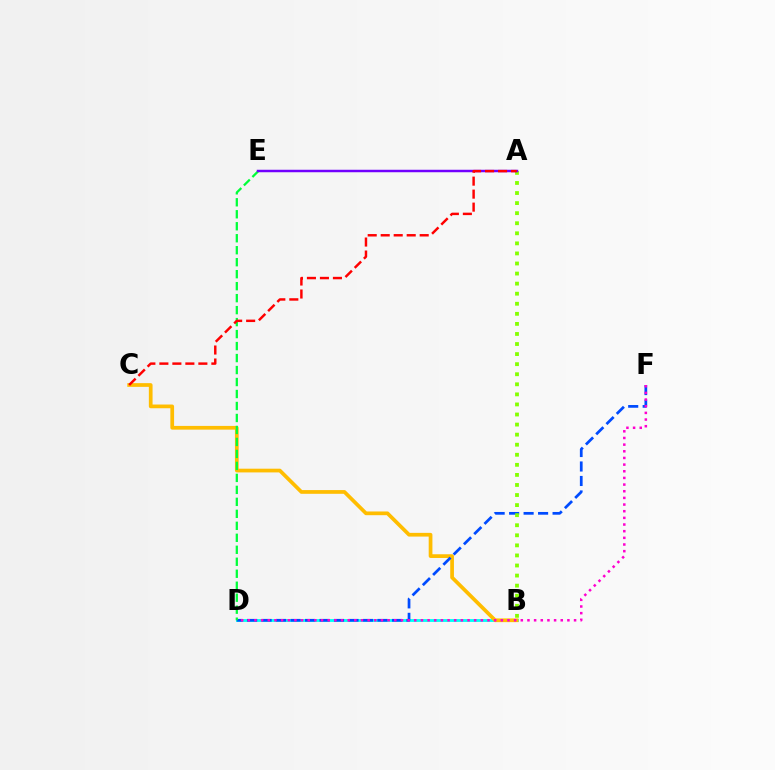{('B', 'D'): [{'color': '#00fff6', 'line_style': 'solid', 'thickness': 2.07}], ('B', 'C'): [{'color': '#ffbd00', 'line_style': 'solid', 'thickness': 2.68}], ('D', 'F'): [{'color': '#004bff', 'line_style': 'dashed', 'thickness': 1.97}, {'color': '#ff00cf', 'line_style': 'dotted', 'thickness': 1.81}], ('D', 'E'): [{'color': '#00ff39', 'line_style': 'dashed', 'thickness': 1.63}], ('A', 'B'): [{'color': '#84ff00', 'line_style': 'dotted', 'thickness': 2.74}], ('A', 'E'): [{'color': '#7200ff', 'line_style': 'solid', 'thickness': 1.78}], ('A', 'C'): [{'color': '#ff0000', 'line_style': 'dashed', 'thickness': 1.77}]}